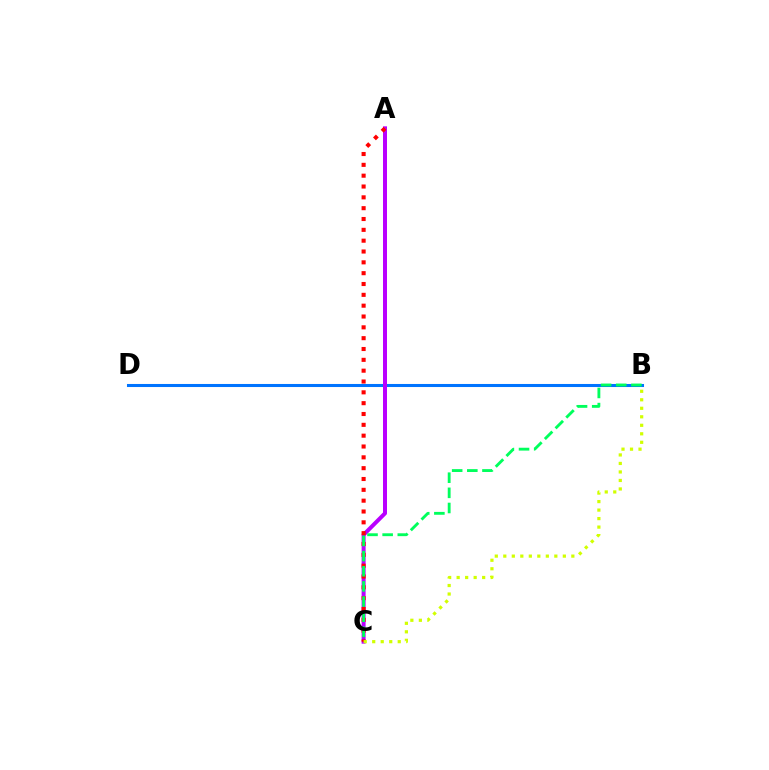{('B', 'D'): [{'color': '#0074ff', 'line_style': 'solid', 'thickness': 2.2}], ('A', 'C'): [{'color': '#b900ff', 'line_style': 'solid', 'thickness': 2.87}, {'color': '#ff0000', 'line_style': 'dotted', 'thickness': 2.94}], ('B', 'C'): [{'color': '#d1ff00', 'line_style': 'dotted', 'thickness': 2.31}, {'color': '#00ff5c', 'line_style': 'dashed', 'thickness': 2.06}]}